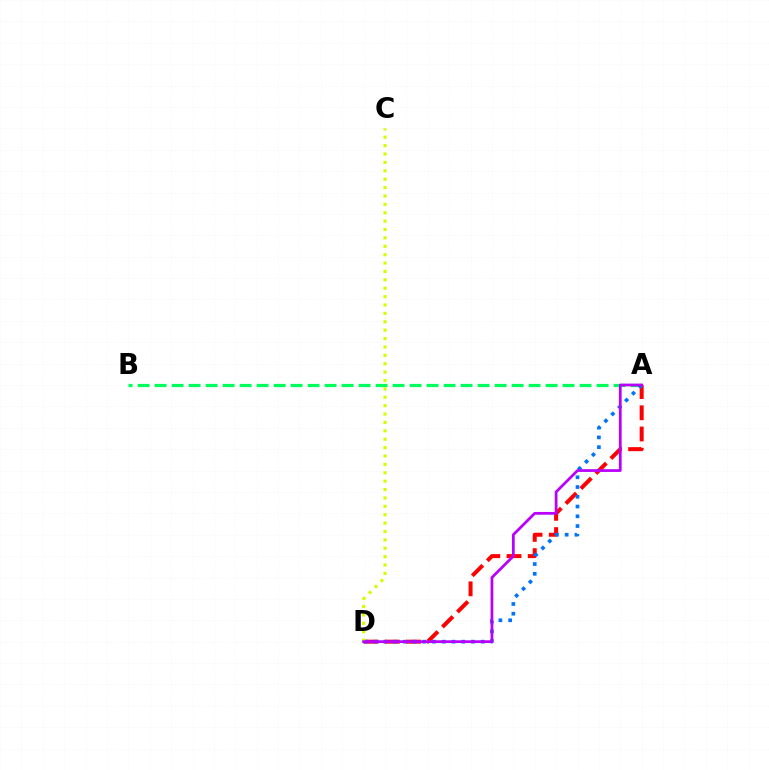{('A', 'B'): [{'color': '#00ff5c', 'line_style': 'dashed', 'thickness': 2.31}], ('A', 'D'): [{'color': '#ff0000', 'line_style': 'dashed', 'thickness': 2.88}, {'color': '#0074ff', 'line_style': 'dotted', 'thickness': 2.65}, {'color': '#b900ff', 'line_style': 'solid', 'thickness': 1.99}], ('C', 'D'): [{'color': '#d1ff00', 'line_style': 'dotted', 'thickness': 2.28}]}